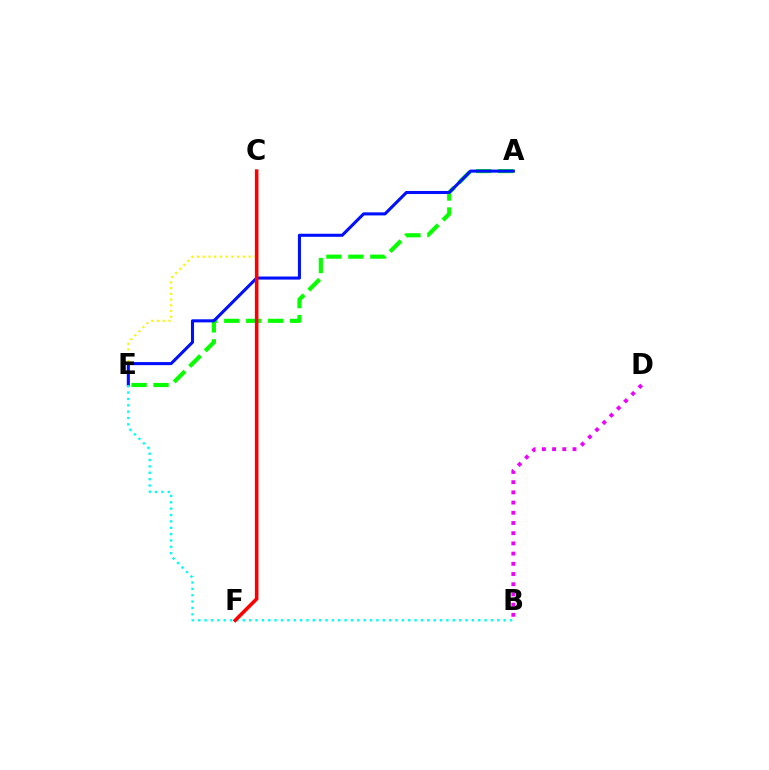{('A', 'E'): [{'color': '#08ff00', 'line_style': 'dashed', 'thickness': 2.98}, {'color': '#0010ff', 'line_style': 'solid', 'thickness': 2.21}], ('C', 'E'): [{'color': '#fcf500', 'line_style': 'dotted', 'thickness': 1.56}], ('B', 'E'): [{'color': '#00fff6', 'line_style': 'dotted', 'thickness': 1.73}], ('B', 'D'): [{'color': '#ee00ff', 'line_style': 'dotted', 'thickness': 2.77}], ('C', 'F'): [{'color': '#ff0000', 'line_style': 'solid', 'thickness': 2.57}]}